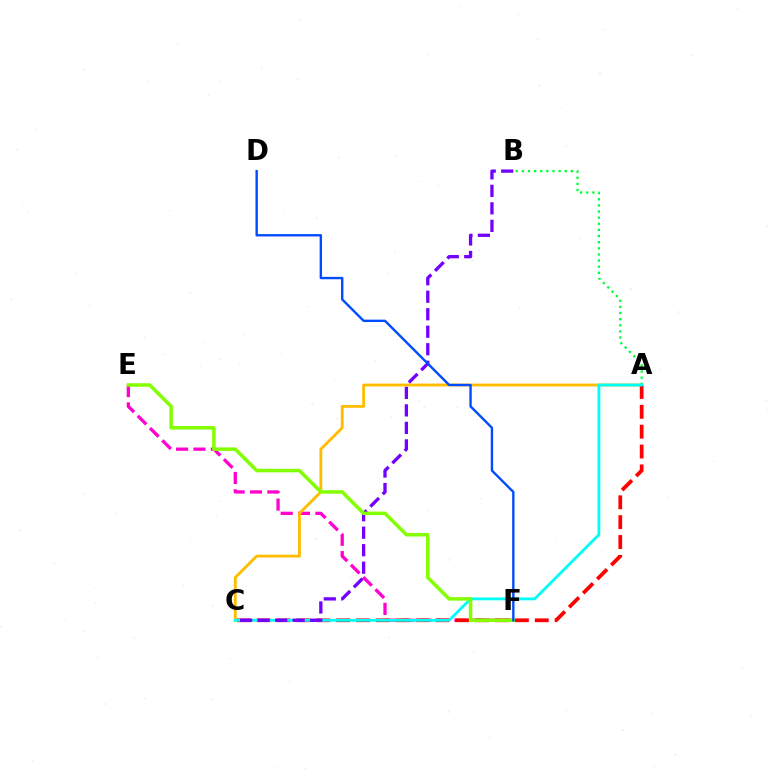{('E', 'F'): [{'color': '#ff00cf', 'line_style': 'dashed', 'thickness': 2.36}, {'color': '#84ff00', 'line_style': 'solid', 'thickness': 2.53}], ('A', 'C'): [{'color': '#ffbd00', 'line_style': 'solid', 'thickness': 2.05}, {'color': '#ff0000', 'line_style': 'dashed', 'thickness': 2.7}, {'color': '#00fff6', 'line_style': 'solid', 'thickness': 2.04}], ('A', 'B'): [{'color': '#00ff39', 'line_style': 'dotted', 'thickness': 1.67}], ('B', 'C'): [{'color': '#7200ff', 'line_style': 'dashed', 'thickness': 2.38}], ('D', 'F'): [{'color': '#004bff', 'line_style': 'solid', 'thickness': 1.71}]}